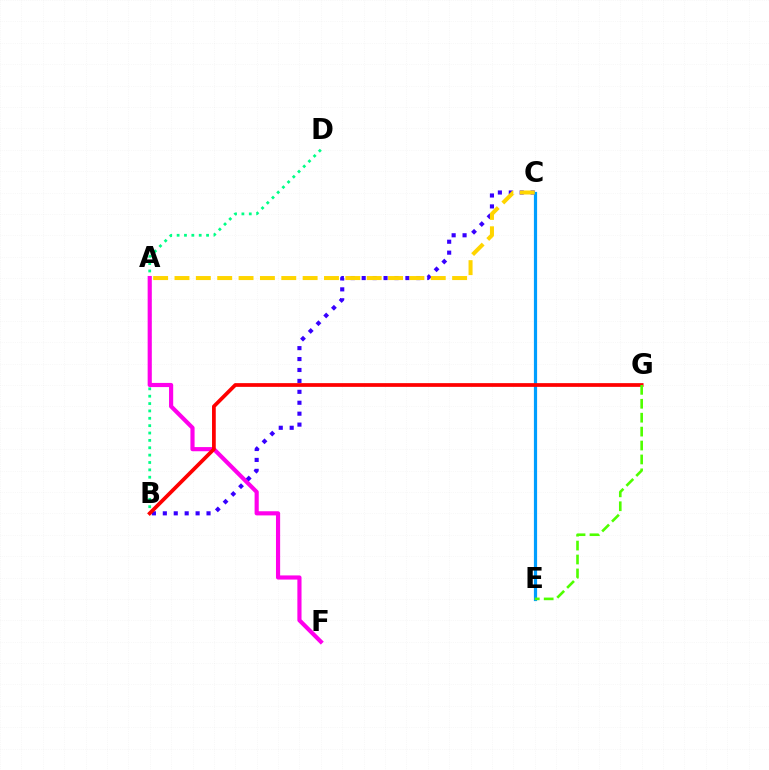{('B', 'D'): [{'color': '#00ff86', 'line_style': 'dotted', 'thickness': 2.0}], ('A', 'F'): [{'color': '#ff00ed', 'line_style': 'solid', 'thickness': 2.99}], ('B', 'C'): [{'color': '#3700ff', 'line_style': 'dotted', 'thickness': 2.97}], ('C', 'E'): [{'color': '#009eff', 'line_style': 'solid', 'thickness': 2.31}], ('B', 'G'): [{'color': '#ff0000', 'line_style': 'solid', 'thickness': 2.68}], ('A', 'C'): [{'color': '#ffd500', 'line_style': 'dashed', 'thickness': 2.9}], ('E', 'G'): [{'color': '#4fff00', 'line_style': 'dashed', 'thickness': 1.89}]}